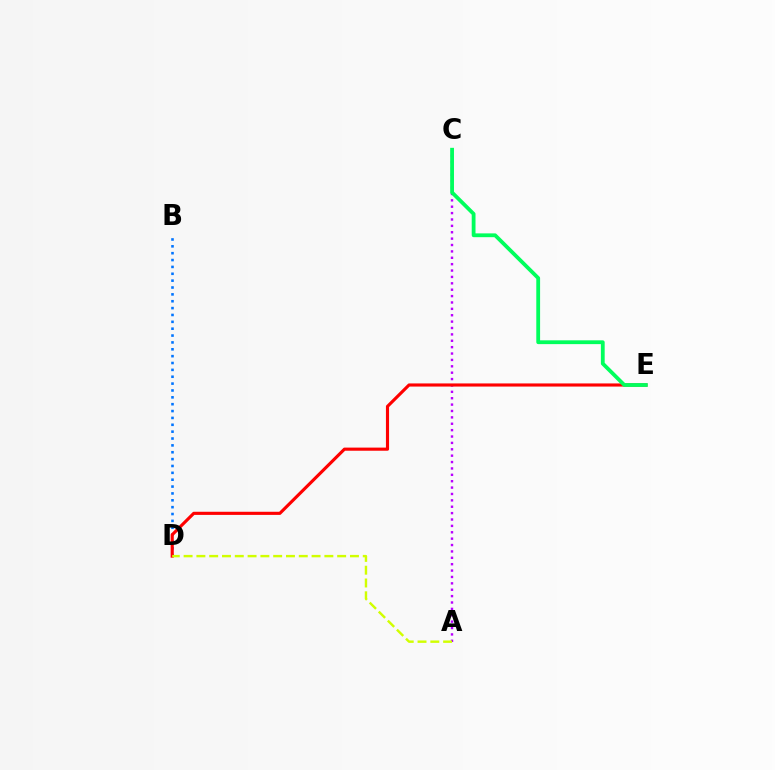{('B', 'D'): [{'color': '#0074ff', 'line_style': 'dotted', 'thickness': 1.86}], ('A', 'C'): [{'color': '#b900ff', 'line_style': 'dotted', 'thickness': 1.73}], ('D', 'E'): [{'color': '#ff0000', 'line_style': 'solid', 'thickness': 2.25}], ('C', 'E'): [{'color': '#00ff5c', 'line_style': 'solid', 'thickness': 2.73}], ('A', 'D'): [{'color': '#d1ff00', 'line_style': 'dashed', 'thickness': 1.74}]}